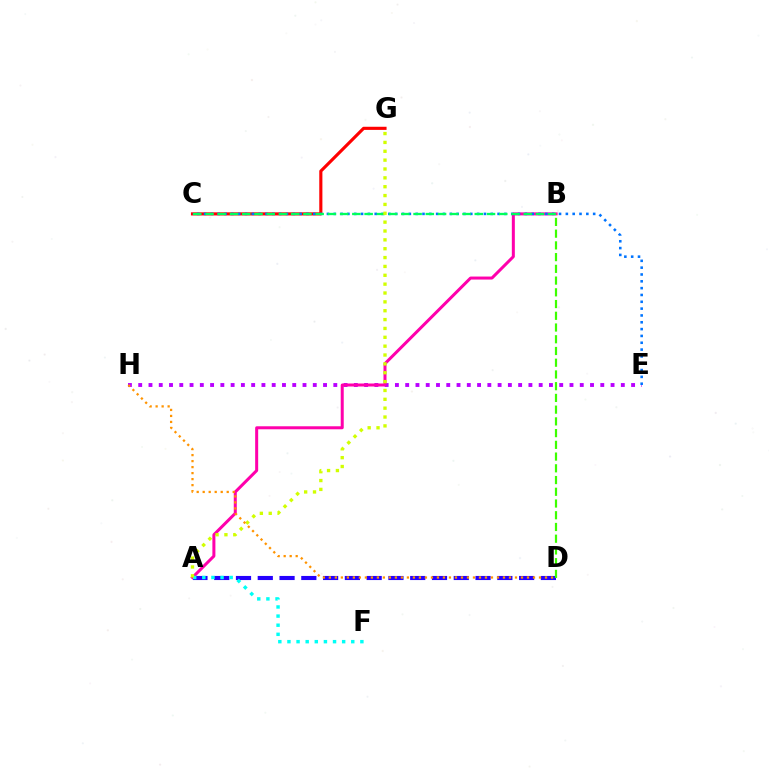{('E', 'H'): [{'color': '#b900ff', 'line_style': 'dotted', 'thickness': 2.79}], ('C', 'G'): [{'color': '#ff0000', 'line_style': 'solid', 'thickness': 2.25}], ('A', 'B'): [{'color': '#ff00ac', 'line_style': 'solid', 'thickness': 2.17}], ('A', 'D'): [{'color': '#2500ff', 'line_style': 'dashed', 'thickness': 2.96}], ('A', 'F'): [{'color': '#00fff6', 'line_style': 'dotted', 'thickness': 2.48}], ('C', 'E'): [{'color': '#0074ff', 'line_style': 'dotted', 'thickness': 1.85}], ('B', 'C'): [{'color': '#00ff5c', 'line_style': 'dashed', 'thickness': 1.66}], ('A', 'G'): [{'color': '#d1ff00', 'line_style': 'dotted', 'thickness': 2.41}], ('D', 'H'): [{'color': '#ff9400', 'line_style': 'dotted', 'thickness': 1.63}], ('B', 'D'): [{'color': '#3dff00', 'line_style': 'dashed', 'thickness': 1.59}]}